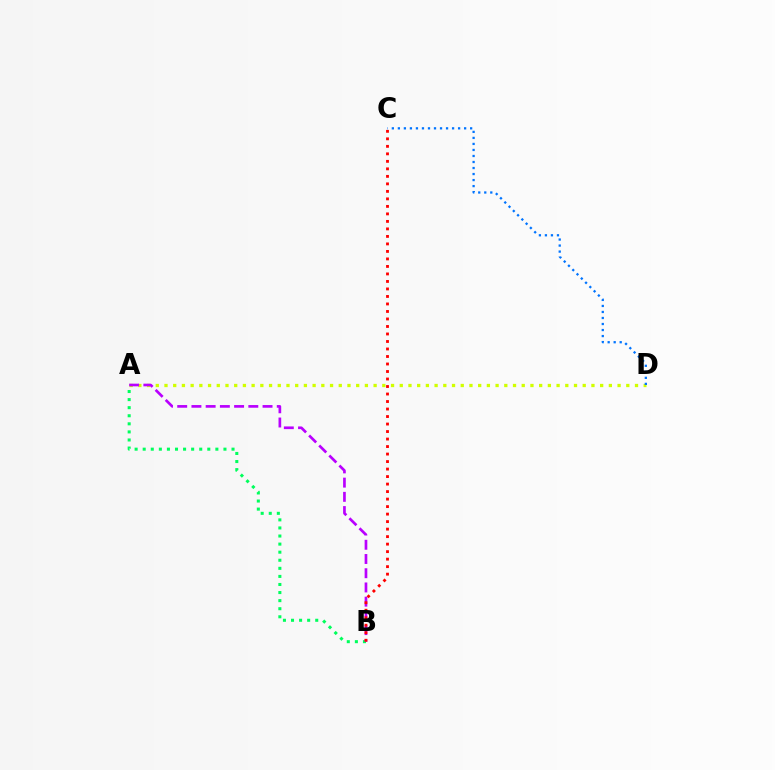{('A', 'D'): [{'color': '#d1ff00', 'line_style': 'dotted', 'thickness': 2.37}], ('A', 'B'): [{'color': '#00ff5c', 'line_style': 'dotted', 'thickness': 2.19}, {'color': '#b900ff', 'line_style': 'dashed', 'thickness': 1.93}], ('C', 'D'): [{'color': '#0074ff', 'line_style': 'dotted', 'thickness': 1.64}], ('B', 'C'): [{'color': '#ff0000', 'line_style': 'dotted', 'thickness': 2.04}]}